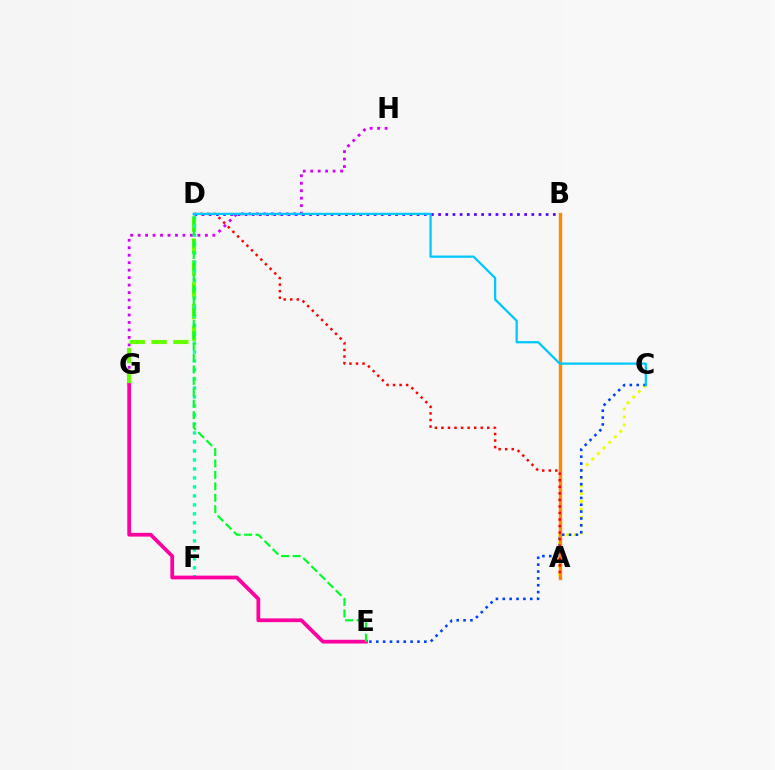{('A', 'C'): [{'color': '#eeff00', 'line_style': 'dotted', 'thickness': 2.14}], ('B', 'D'): [{'color': '#4f00ff', 'line_style': 'dotted', 'thickness': 1.95}], ('C', 'E'): [{'color': '#003fff', 'line_style': 'dotted', 'thickness': 1.87}], ('G', 'H'): [{'color': '#d600ff', 'line_style': 'dotted', 'thickness': 2.03}], ('D', 'G'): [{'color': '#66ff00', 'line_style': 'dashed', 'thickness': 2.96}], ('A', 'B'): [{'color': '#ff8800', 'line_style': 'solid', 'thickness': 2.4}], ('A', 'D'): [{'color': '#ff0000', 'line_style': 'dotted', 'thickness': 1.78}], ('D', 'F'): [{'color': '#00ffaf', 'line_style': 'dotted', 'thickness': 2.44}], ('E', 'G'): [{'color': '#ff00a0', 'line_style': 'solid', 'thickness': 2.7}], ('D', 'E'): [{'color': '#00ff27', 'line_style': 'dashed', 'thickness': 1.55}], ('C', 'D'): [{'color': '#00c7ff', 'line_style': 'solid', 'thickness': 1.63}]}